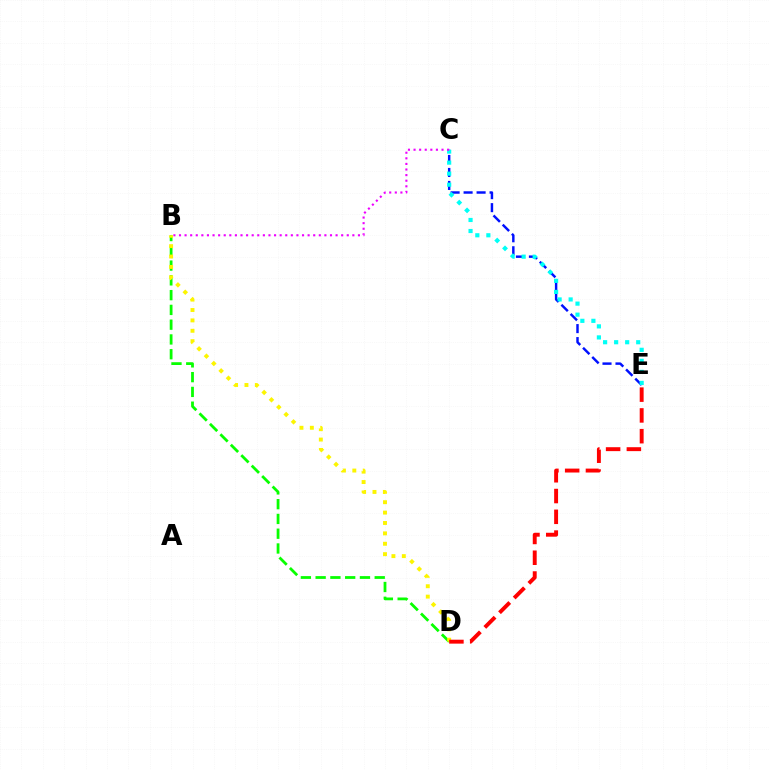{('C', 'E'): [{'color': '#0010ff', 'line_style': 'dashed', 'thickness': 1.77}, {'color': '#00fff6', 'line_style': 'dotted', 'thickness': 3.0}], ('B', 'D'): [{'color': '#08ff00', 'line_style': 'dashed', 'thickness': 2.01}, {'color': '#fcf500', 'line_style': 'dotted', 'thickness': 2.82}], ('B', 'C'): [{'color': '#ee00ff', 'line_style': 'dotted', 'thickness': 1.52}], ('D', 'E'): [{'color': '#ff0000', 'line_style': 'dashed', 'thickness': 2.82}]}